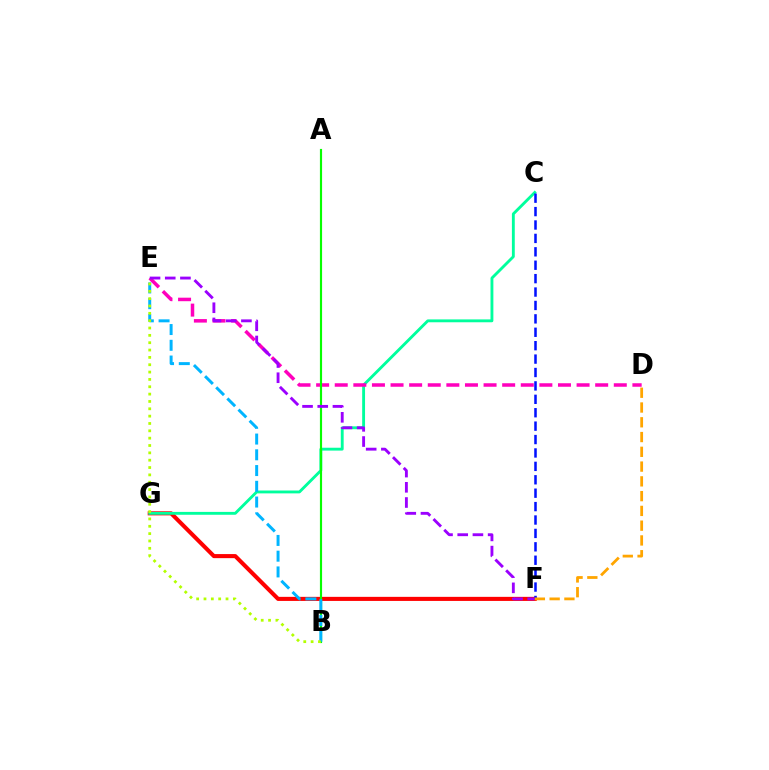{('F', 'G'): [{'color': '#ff0000', 'line_style': 'solid', 'thickness': 2.93}], ('C', 'G'): [{'color': '#00ff9d', 'line_style': 'solid', 'thickness': 2.06}], ('D', 'E'): [{'color': '#ff00bd', 'line_style': 'dashed', 'thickness': 2.53}], ('A', 'B'): [{'color': '#08ff00', 'line_style': 'solid', 'thickness': 1.56}], ('C', 'F'): [{'color': '#0010ff', 'line_style': 'dashed', 'thickness': 1.82}], ('B', 'E'): [{'color': '#00b5ff', 'line_style': 'dashed', 'thickness': 2.14}, {'color': '#b3ff00', 'line_style': 'dotted', 'thickness': 2.0}], ('E', 'F'): [{'color': '#9b00ff', 'line_style': 'dashed', 'thickness': 2.07}], ('D', 'F'): [{'color': '#ffa500', 'line_style': 'dashed', 'thickness': 2.01}]}